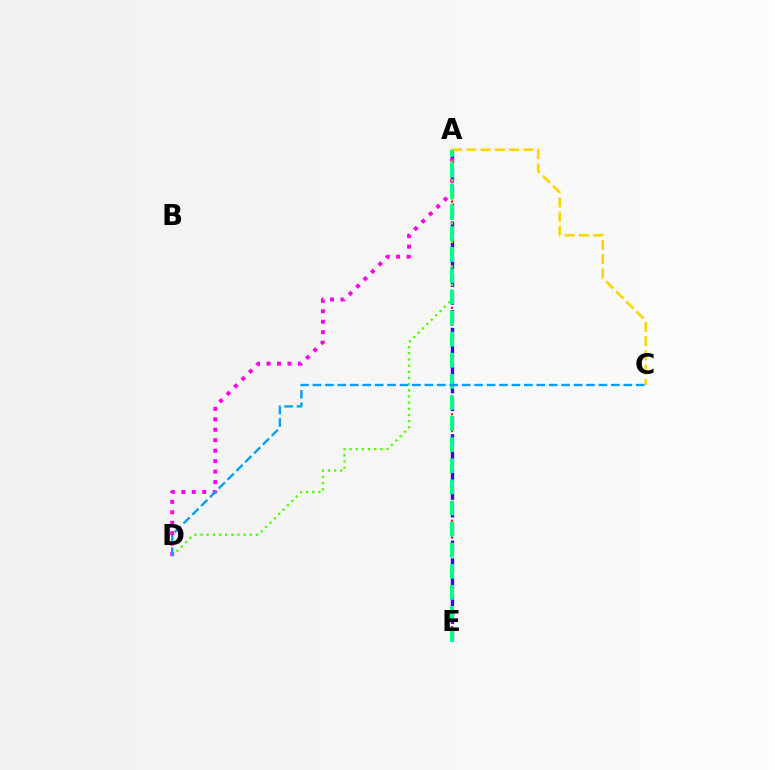{('A', 'E'): [{'color': '#ff0000', 'line_style': 'dotted', 'thickness': 1.52}, {'color': '#3700ff', 'line_style': 'dashed', 'thickness': 2.41}, {'color': '#00ff86', 'line_style': 'dashed', 'thickness': 2.87}], ('A', 'D'): [{'color': '#ff00ed', 'line_style': 'dotted', 'thickness': 2.84}, {'color': '#4fff00', 'line_style': 'dotted', 'thickness': 1.67}], ('A', 'C'): [{'color': '#ffd500', 'line_style': 'dashed', 'thickness': 1.94}], ('C', 'D'): [{'color': '#009eff', 'line_style': 'dashed', 'thickness': 1.69}]}